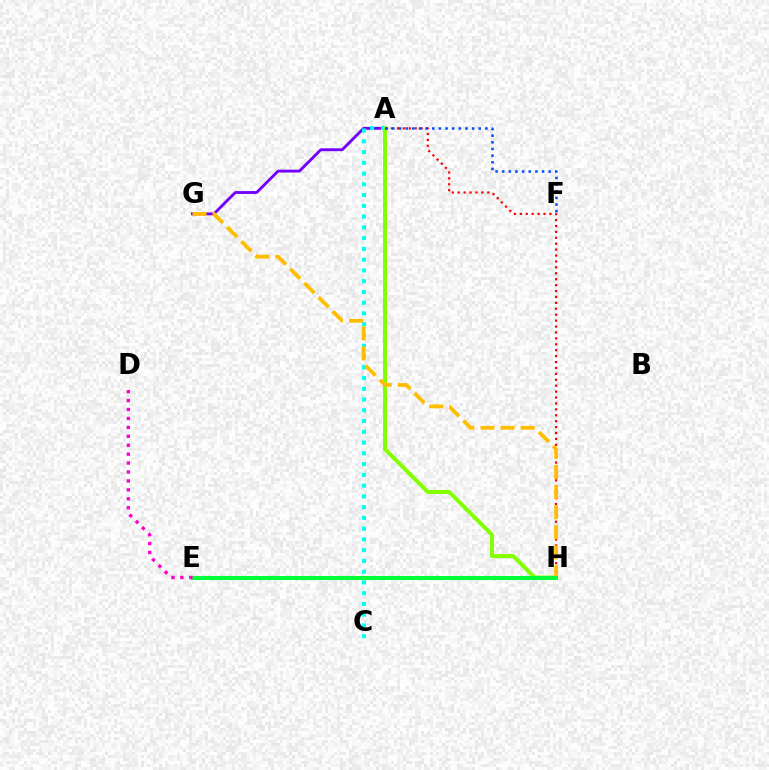{('A', 'G'): [{'color': '#7200ff', 'line_style': 'solid', 'thickness': 2.06}], ('A', 'C'): [{'color': '#00fff6', 'line_style': 'dotted', 'thickness': 2.92}], ('A', 'H'): [{'color': '#84ff00', 'line_style': 'solid', 'thickness': 2.89}, {'color': '#ff0000', 'line_style': 'dotted', 'thickness': 1.61}], ('A', 'F'): [{'color': '#004bff', 'line_style': 'dotted', 'thickness': 1.8}], ('G', 'H'): [{'color': '#ffbd00', 'line_style': 'dashed', 'thickness': 2.73}], ('E', 'H'): [{'color': '#00ff39', 'line_style': 'solid', 'thickness': 2.91}], ('D', 'E'): [{'color': '#ff00cf', 'line_style': 'dotted', 'thickness': 2.43}]}